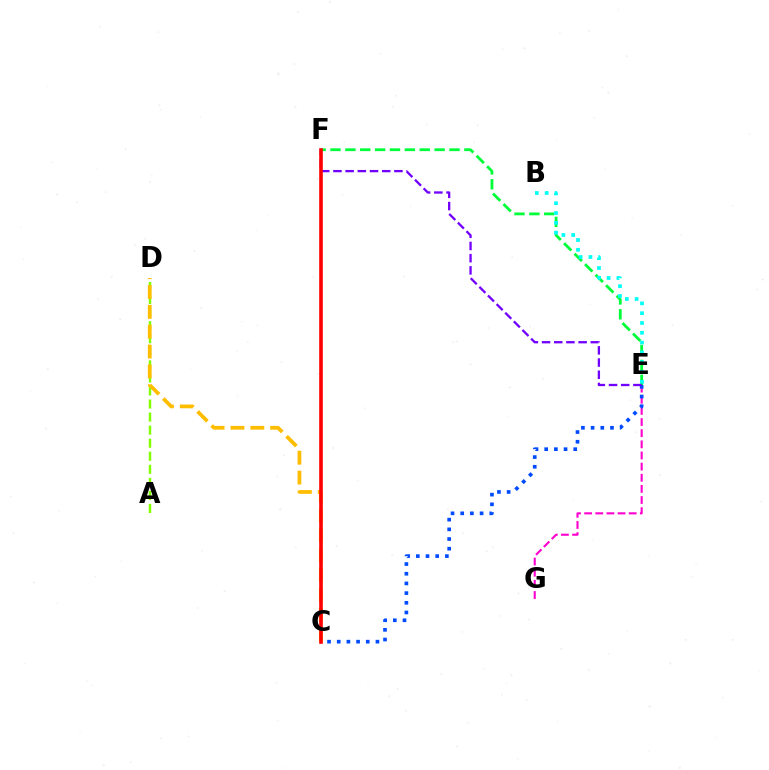{('E', 'F'): [{'color': '#00ff39', 'line_style': 'dashed', 'thickness': 2.02}, {'color': '#7200ff', 'line_style': 'dashed', 'thickness': 1.66}], ('E', 'G'): [{'color': '#ff00cf', 'line_style': 'dashed', 'thickness': 1.51}], ('B', 'E'): [{'color': '#00fff6', 'line_style': 'dotted', 'thickness': 2.66}], ('A', 'D'): [{'color': '#84ff00', 'line_style': 'dashed', 'thickness': 1.77}], ('C', 'E'): [{'color': '#004bff', 'line_style': 'dotted', 'thickness': 2.63}], ('C', 'D'): [{'color': '#ffbd00', 'line_style': 'dashed', 'thickness': 2.7}], ('C', 'F'): [{'color': '#ff0000', 'line_style': 'solid', 'thickness': 2.59}]}